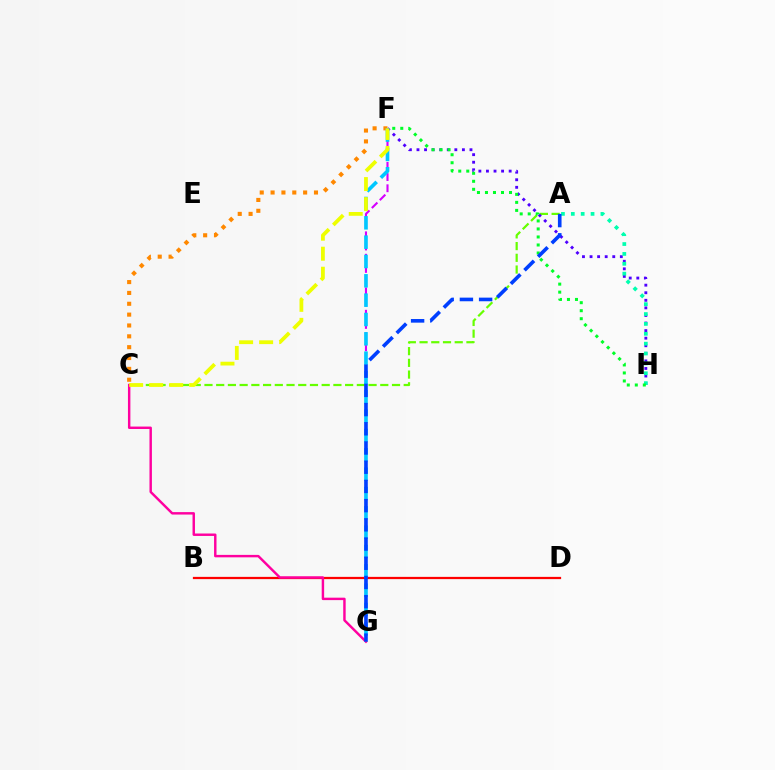{('F', 'G'): [{'color': '#d600ff', 'line_style': 'dashed', 'thickness': 1.52}, {'color': '#00c7ff', 'line_style': 'dashed', 'thickness': 2.63}], ('B', 'D'): [{'color': '#ff0000', 'line_style': 'solid', 'thickness': 1.61}], ('A', 'C'): [{'color': '#66ff00', 'line_style': 'dashed', 'thickness': 1.59}], ('F', 'H'): [{'color': '#4f00ff', 'line_style': 'dotted', 'thickness': 2.06}, {'color': '#00ff27', 'line_style': 'dotted', 'thickness': 2.18}], ('C', 'G'): [{'color': '#ff00a0', 'line_style': 'solid', 'thickness': 1.76}], ('A', 'H'): [{'color': '#00ffaf', 'line_style': 'dotted', 'thickness': 2.68}], ('C', 'F'): [{'color': '#ff8800', 'line_style': 'dotted', 'thickness': 2.95}, {'color': '#eeff00', 'line_style': 'dashed', 'thickness': 2.72}], ('A', 'G'): [{'color': '#003fff', 'line_style': 'dashed', 'thickness': 2.61}]}